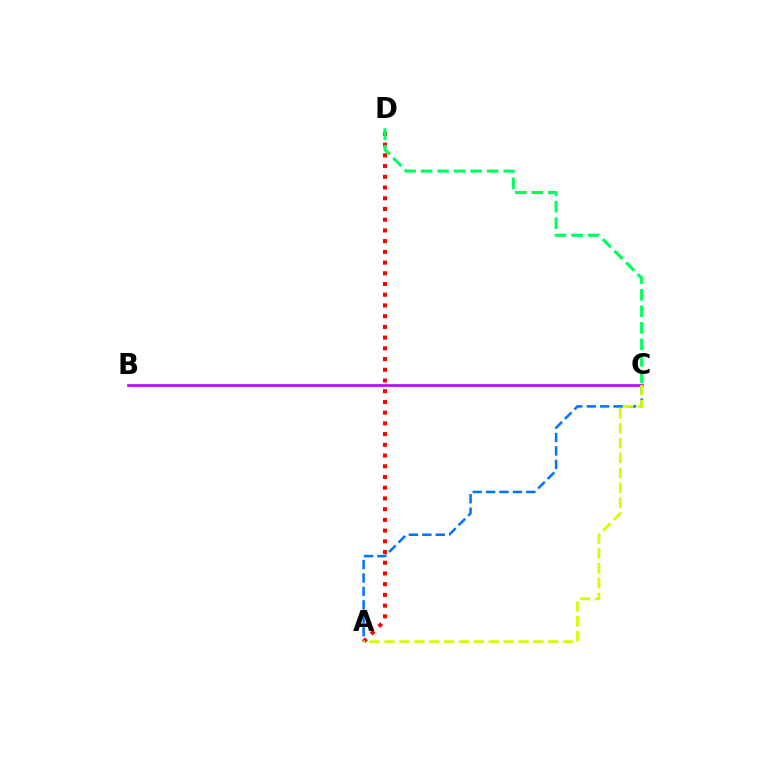{('A', 'C'): [{'color': '#0074ff', 'line_style': 'dashed', 'thickness': 1.82}, {'color': '#d1ff00', 'line_style': 'dashed', 'thickness': 2.02}], ('B', 'C'): [{'color': '#b900ff', 'line_style': 'solid', 'thickness': 1.91}], ('A', 'D'): [{'color': '#ff0000', 'line_style': 'dotted', 'thickness': 2.91}], ('C', 'D'): [{'color': '#00ff5c', 'line_style': 'dashed', 'thickness': 2.24}]}